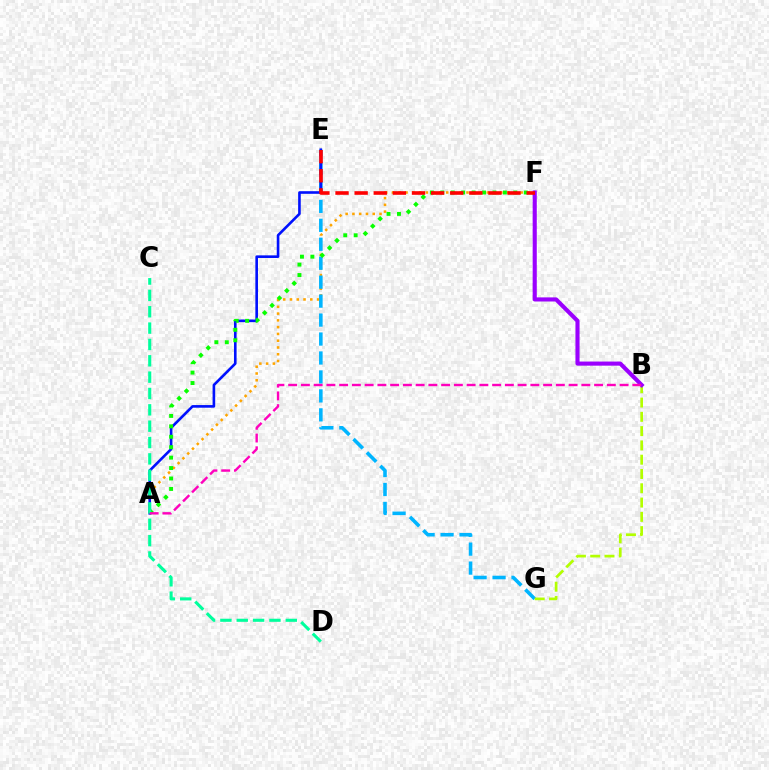{('A', 'F'): [{'color': '#ffa500', 'line_style': 'dotted', 'thickness': 1.84}, {'color': '#08ff00', 'line_style': 'dotted', 'thickness': 2.83}], ('E', 'G'): [{'color': '#00b5ff', 'line_style': 'dashed', 'thickness': 2.57}], ('B', 'G'): [{'color': '#b3ff00', 'line_style': 'dashed', 'thickness': 1.94}], ('A', 'E'): [{'color': '#0010ff', 'line_style': 'solid', 'thickness': 1.89}], ('C', 'D'): [{'color': '#00ff9d', 'line_style': 'dashed', 'thickness': 2.22}], ('B', 'F'): [{'color': '#9b00ff', 'line_style': 'solid', 'thickness': 2.96}], ('A', 'B'): [{'color': '#ff00bd', 'line_style': 'dashed', 'thickness': 1.73}], ('E', 'F'): [{'color': '#ff0000', 'line_style': 'dashed', 'thickness': 2.6}]}